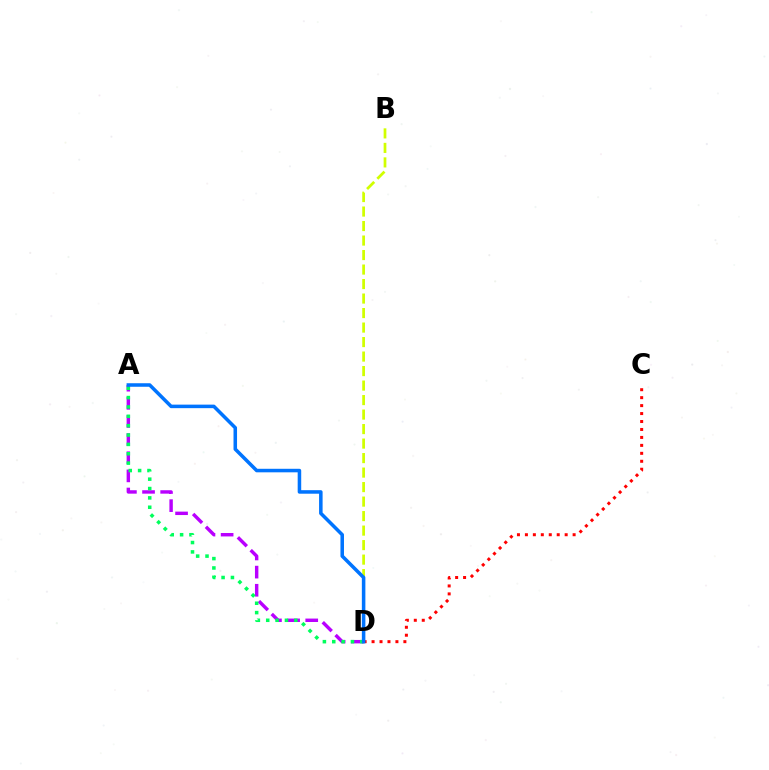{('A', 'D'): [{'color': '#b900ff', 'line_style': 'dashed', 'thickness': 2.46}, {'color': '#00ff5c', 'line_style': 'dotted', 'thickness': 2.54}, {'color': '#0074ff', 'line_style': 'solid', 'thickness': 2.54}], ('B', 'D'): [{'color': '#d1ff00', 'line_style': 'dashed', 'thickness': 1.97}], ('C', 'D'): [{'color': '#ff0000', 'line_style': 'dotted', 'thickness': 2.16}]}